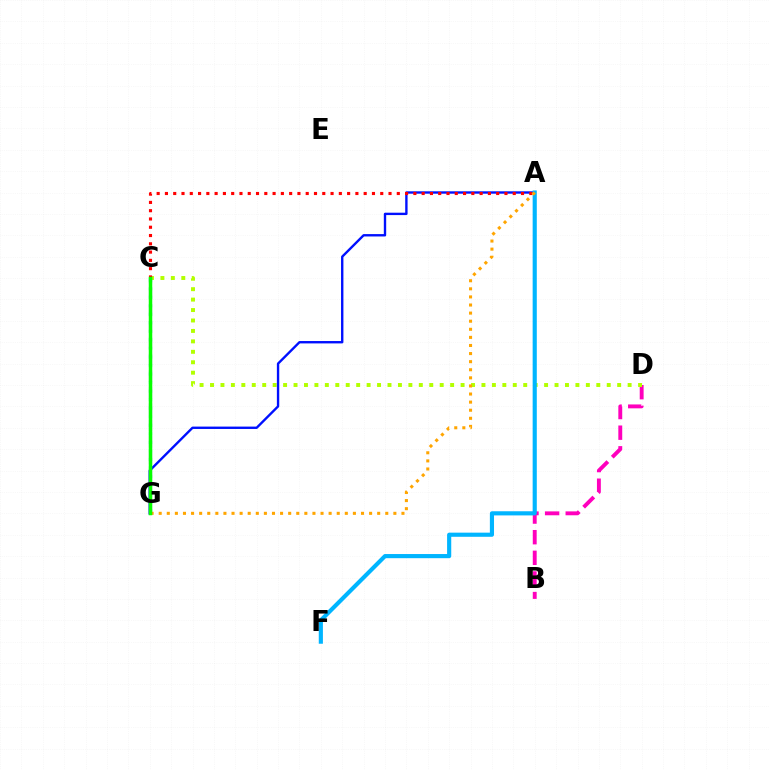{('B', 'D'): [{'color': '#ff00bd', 'line_style': 'dashed', 'thickness': 2.8}], ('C', 'D'): [{'color': '#b3ff00', 'line_style': 'dotted', 'thickness': 2.84}], ('A', 'G'): [{'color': '#0010ff', 'line_style': 'solid', 'thickness': 1.71}, {'color': '#ffa500', 'line_style': 'dotted', 'thickness': 2.2}], ('A', 'C'): [{'color': '#ff0000', 'line_style': 'dotted', 'thickness': 2.25}], ('C', 'G'): [{'color': '#00ff9d', 'line_style': 'dotted', 'thickness': 2.32}, {'color': '#9b00ff', 'line_style': 'dashed', 'thickness': 2.23}, {'color': '#08ff00', 'line_style': 'solid', 'thickness': 2.52}], ('A', 'F'): [{'color': '#00b5ff', 'line_style': 'solid', 'thickness': 2.98}]}